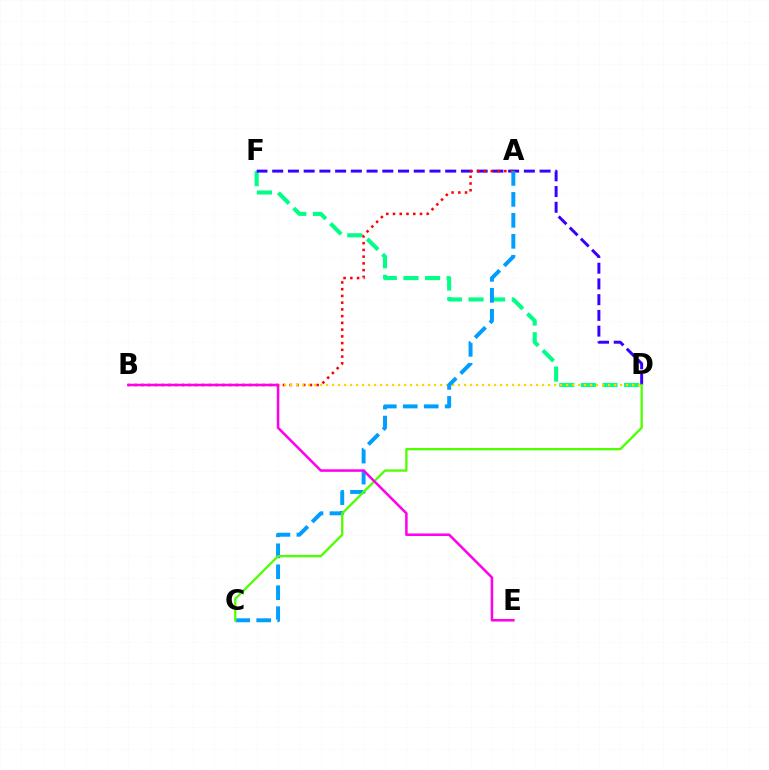{('D', 'F'): [{'color': '#00ff86', 'line_style': 'dashed', 'thickness': 2.94}, {'color': '#3700ff', 'line_style': 'dashed', 'thickness': 2.14}], ('A', 'B'): [{'color': '#ff0000', 'line_style': 'dotted', 'thickness': 1.83}], ('B', 'D'): [{'color': '#ffd500', 'line_style': 'dotted', 'thickness': 1.63}], ('A', 'C'): [{'color': '#009eff', 'line_style': 'dashed', 'thickness': 2.85}], ('C', 'D'): [{'color': '#4fff00', 'line_style': 'solid', 'thickness': 1.66}], ('B', 'E'): [{'color': '#ff00ed', 'line_style': 'solid', 'thickness': 1.82}]}